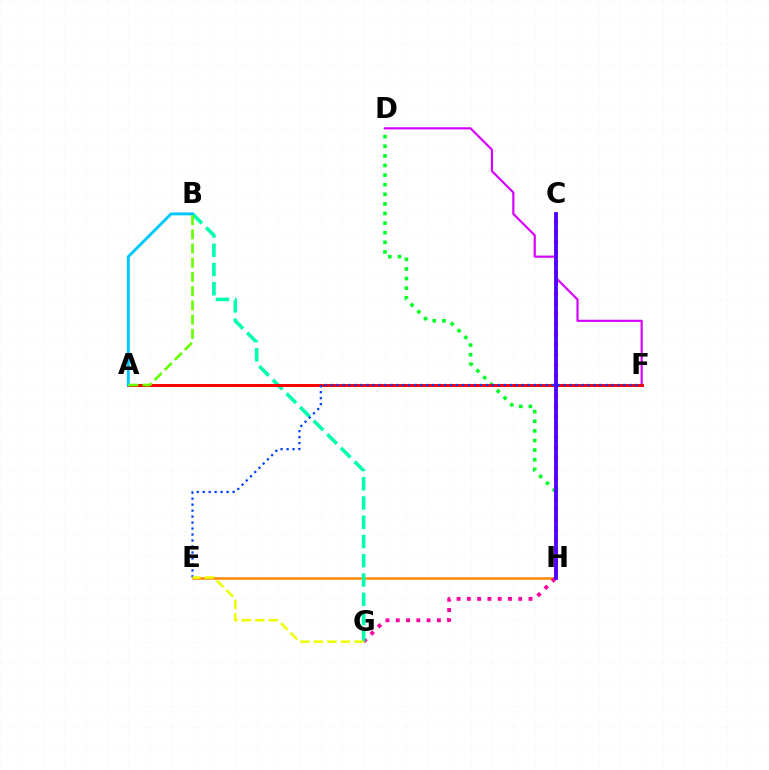{('E', 'H'): [{'color': '#ff8800', 'line_style': 'solid', 'thickness': 1.81}], ('C', 'G'): [{'color': '#ff00a0', 'line_style': 'dotted', 'thickness': 2.79}], ('B', 'G'): [{'color': '#00ffaf', 'line_style': 'dashed', 'thickness': 2.62}], ('D', 'H'): [{'color': '#00ff27', 'line_style': 'dotted', 'thickness': 2.61}], ('D', 'F'): [{'color': '#d600ff', 'line_style': 'solid', 'thickness': 1.56}], ('A', 'F'): [{'color': '#ff0000', 'line_style': 'solid', 'thickness': 2.14}], ('A', 'B'): [{'color': '#00c7ff', 'line_style': 'solid', 'thickness': 2.12}, {'color': '#66ff00', 'line_style': 'dashed', 'thickness': 1.93}], ('C', 'H'): [{'color': '#4f00ff', 'line_style': 'solid', 'thickness': 2.75}], ('E', 'F'): [{'color': '#003fff', 'line_style': 'dotted', 'thickness': 1.62}], ('E', 'G'): [{'color': '#eeff00', 'line_style': 'dashed', 'thickness': 1.83}]}